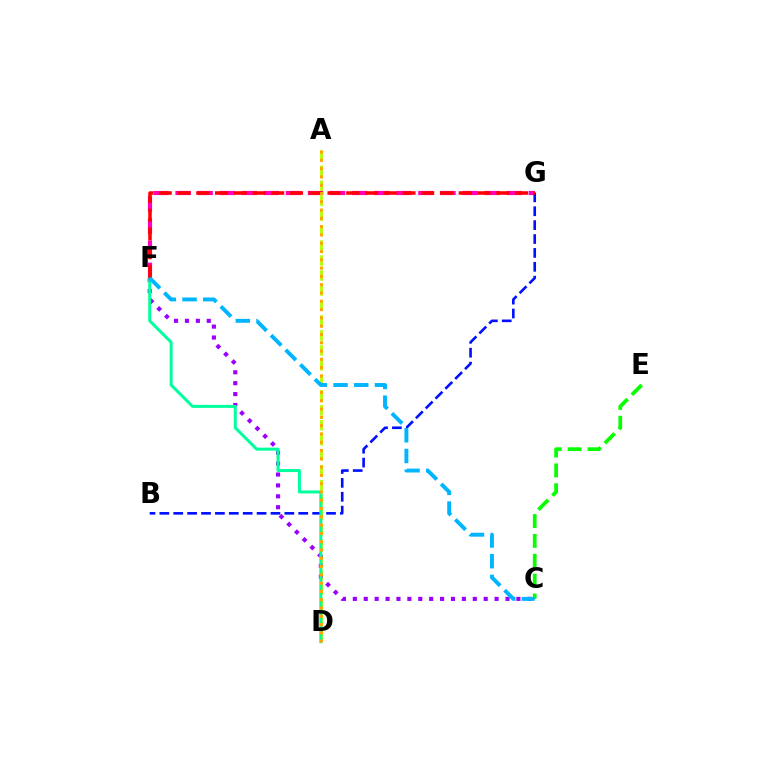{('A', 'D'): [{'color': '#b3ff00', 'line_style': 'dashed', 'thickness': 2.03}, {'color': '#ffa500', 'line_style': 'dotted', 'thickness': 2.25}], ('F', 'G'): [{'color': '#ff00bd', 'line_style': 'dashed', 'thickness': 3.0}, {'color': '#ff0000', 'line_style': 'dashed', 'thickness': 2.55}], ('C', 'F'): [{'color': '#9b00ff', 'line_style': 'dotted', 'thickness': 2.96}, {'color': '#00b5ff', 'line_style': 'dashed', 'thickness': 2.81}], ('B', 'G'): [{'color': '#0010ff', 'line_style': 'dashed', 'thickness': 1.89}], ('D', 'F'): [{'color': '#00ff9d', 'line_style': 'solid', 'thickness': 2.16}], ('C', 'E'): [{'color': '#08ff00', 'line_style': 'dashed', 'thickness': 2.7}]}